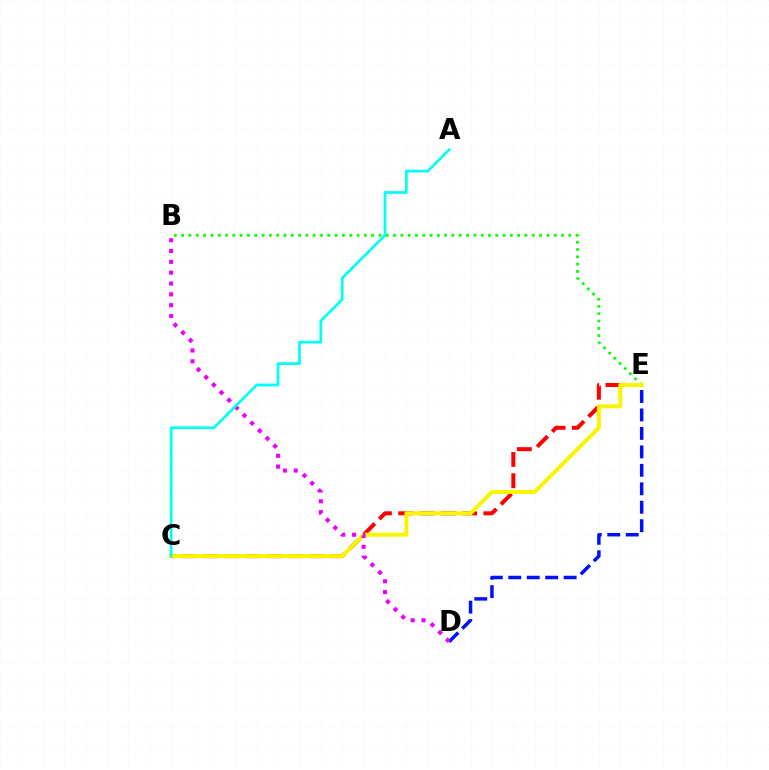{('B', 'E'): [{'color': '#08ff00', 'line_style': 'dotted', 'thickness': 1.98}], ('C', 'E'): [{'color': '#ff0000', 'line_style': 'dashed', 'thickness': 2.89}, {'color': '#fcf500', 'line_style': 'solid', 'thickness': 2.89}], ('D', 'E'): [{'color': '#0010ff', 'line_style': 'dashed', 'thickness': 2.51}], ('B', 'D'): [{'color': '#ee00ff', 'line_style': 'dotted', 'thickness': 2.94}], ('A', 'C'): [{'color': '#00fff6', 'line_style': 'solid', 'thickness': 1.97}]}